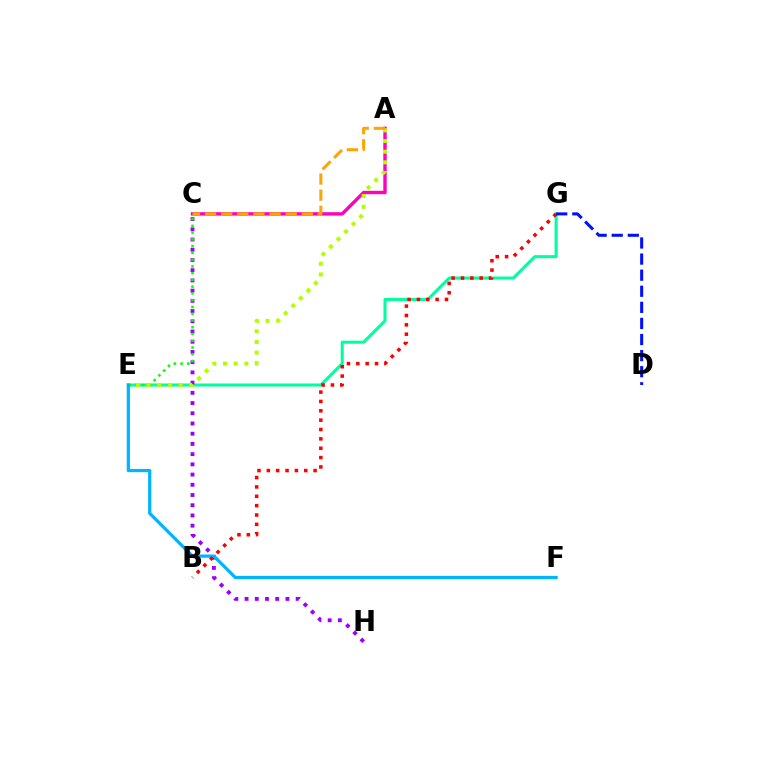{('E', 'G'): [{'color': '#00ff9d', 'line_style': 'solid', 'thickness': 2.18}], ('A', 'C'): [{'color': '#ff00bd', 'line_style': 'solid', 'thickness': 2.44}, {'color': '#ffa500', 'line_style': 'dashed', 'thickness': 2.19}], ('C', 'H'): [{'color': '#9b00ff', 'line_style': 'dotted', 'thickness': 2.78}], ('C', 'E'): [{'color': '#08ff00', 'line_style': 'dotted', 'thickness': 1.84}], ('A', 'E'): [{'color': '#b3ff00', 'line_style': 'dotted', 'thickness': 2.9}], ('E', 'F'): [{'color': '#00b5ff', 'line_style': 'solid', 'thickness': 2.33}], ('B', 'G'): [{'color': '#ff0000', 'line_style': 'dotted', 'thickness': 2.54}], ('D', 'G'): [{'color': '#0010ff', 'line_style': 'dashed', 'thickness': 2.19}]}